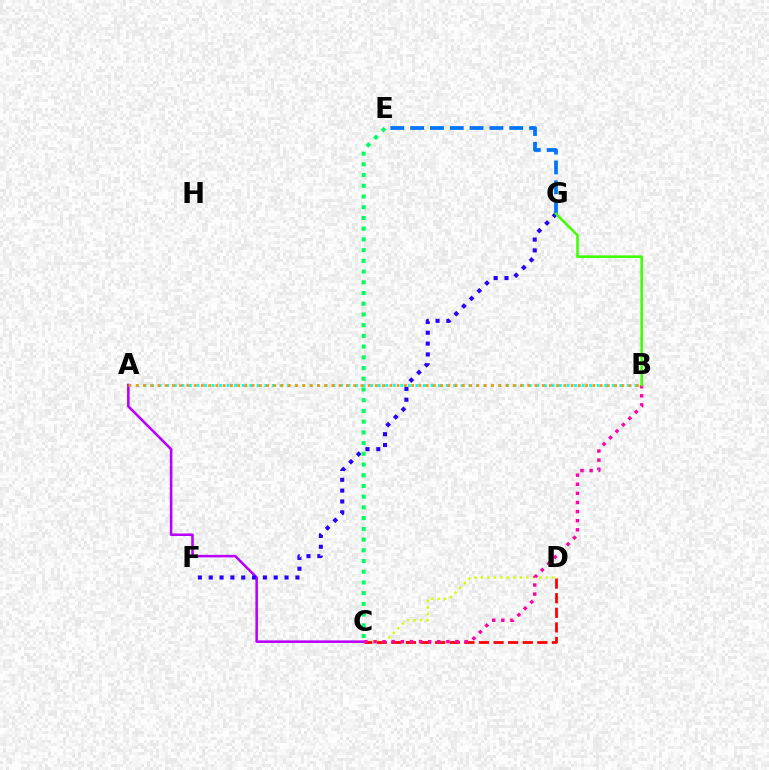{('C', 'D'): [{'color': '#d1ff00', 'line_style': 'dotted', 'thickness': 1.77}, {'color': '#ff0000', 'line_style': 'dashed', 'thickness': 1.98}], ('A', 'B'): [{'color': '#00fff6', 'line_style': 'dotted', 'thickness': 2.05}, {'color': '#ff9400', 'line_style': 'dotted', 'thickness': 1.97}], ('A', 'C'): [{'color': '#b900ff', 'line_style': 'solid', 'thickness': 1.85}], ('F', 'G'): [{'color': '#2500ff', 'line_style': 'dotted', 'thickness': 2.94}], ('B', 'C'): [{'color': '#ff00ac', 'line_style': 'dotted', 'thickness': 2.48}], ('C', 'E'): [{'color': '#00ff5c', 'line_style': 'dotted', 'thickness': 2.91}], ('E', 'G'): [{'color': '#0074ff', 'line_style': 'dashed', 'thickness': 2.69}], ('B', 'G'): [{'color': '#3dff00', 'line_style': 'solid', 'thickness': 1.84}]}